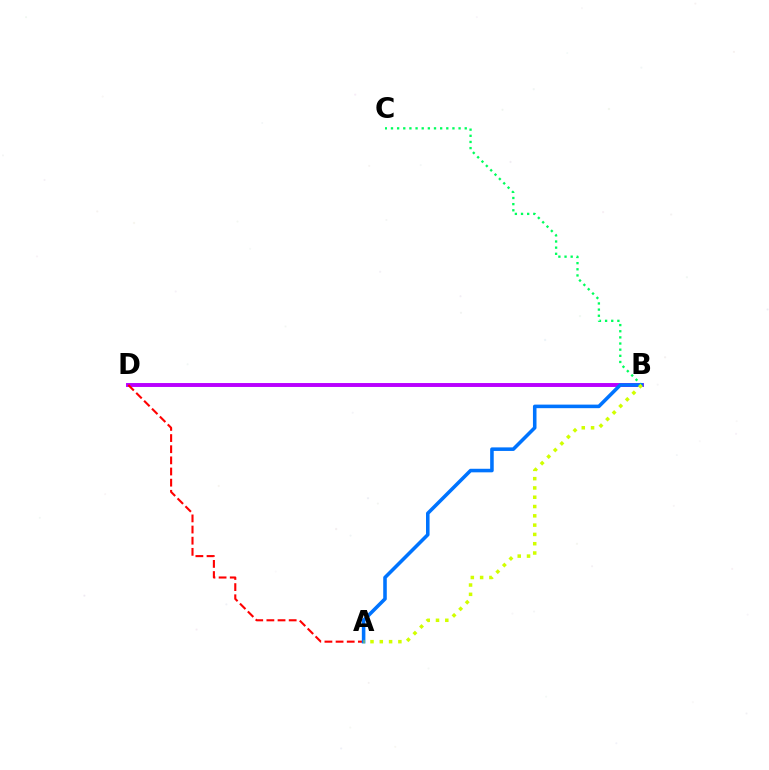{('B', 'D'): [{'color': '#b900ff', 'line_style': 'solid', 'thickness': 2.82}], ('B', 'C'): [{'color': '#00ff5c', 'line_style': 'dotted', 'thickness': 1.67}], ('A', 'D'): [{'color': '#ff0000', 'line_style': 'dashed', 'thickness': 1.51}], ('A', 'B'): [{'color': '#0074ff', 'line_style': 'solid', 'thickness': 2.56}, {'color': '#d1ff00', 'line_style': 'dotted', 'thickness': 2.53}]}